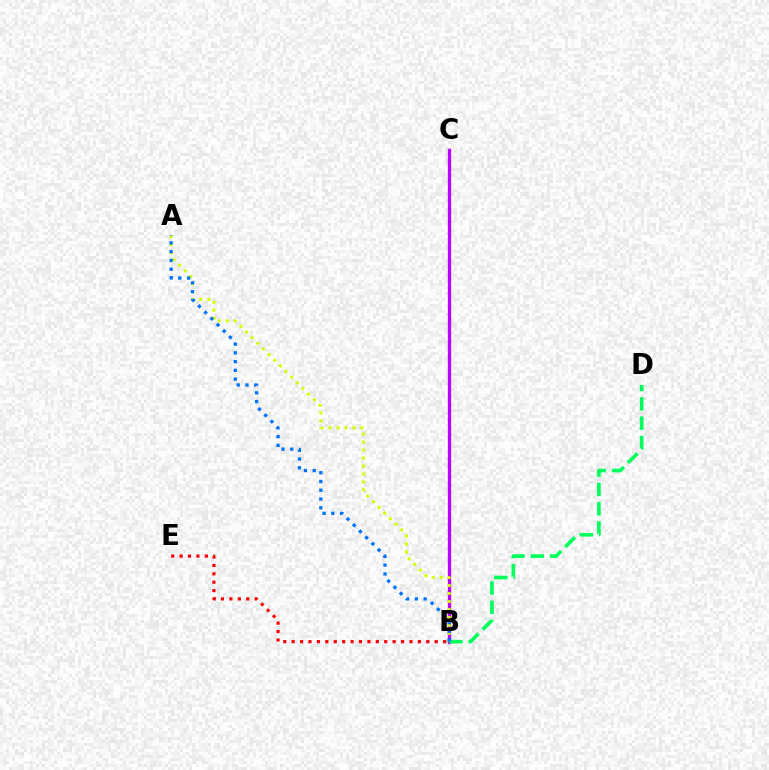{('B', 'C'): [{'color': '#b900ff', 'line_style': 'solid', 'thickness': 2.39}], ('A', 'B'): [{'color': '#d1ff00', 'line_style': 'dotted', 'thickness': 2.17}, {'color': '#0074ff', 'line_style': 'dotted', 'thickness': 2.38}], ('B', 'D'): [{'color': '#00ff5c', 'line_style': 'dashed', 'thickness': 2.62}], ('B', 'E'): [{'color': '#ff0000', 'line_style': 'dotted', 'thickness': 2.29}]}